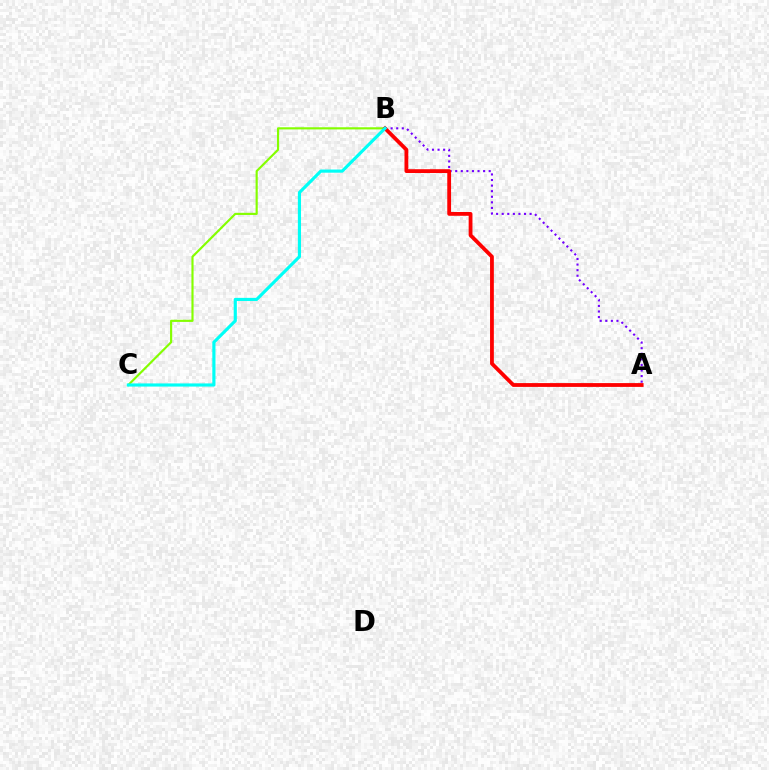{('A', 'B'): [{'color': '#7200ff', 'line_style': 'dotted', 'thickness': 1.52}, {'color': '#ff0000', 'line_style': 'solid', 'thickness': 2.74}], ('B', 'C'): [{'color': '#84ff00', 'line_style': 'solid', 'thickness': 1.55}, {'color': '#00fff6', 'line_style': 'solid', 'thickness': 2.27}]}